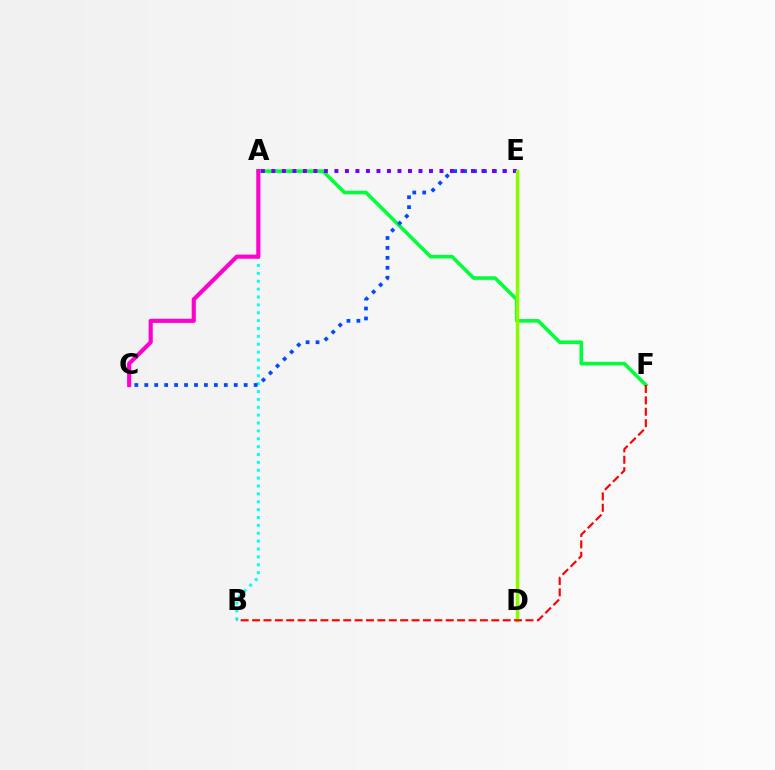{('A', 'B'): [{'color': '#00fff6', 'line_style': 'dotted', 'thickness': 2.14}], ('A', 'F'): [{'color': '#00ff39', 'line_style': 'solid', 'thickness': 2.59}], ('C', 'E'): [{'color': '#004bff', 'line_style': 'dotted', 'thickness': 2.7}], ('D', 'E'): [{'color': '#ffbd00', 'line_style': 'solid', 'thickness': 2.29}, {'color': '#84ff00', 'line_style': 'solid', 'thickness': 2.42}], ('A', 'E'): [{'color': '#7200ff', 'line_style': 'dotted', 'thickness': 2.85}], ('A', 'C'): [{'color': '#ff00cf', 'line_style': 'solid', 'thickness': 2.98}], ('B', 'F'): [{'color': '#ff0000', 'line_style': 'dashed', 'thickness': 1.55}]}